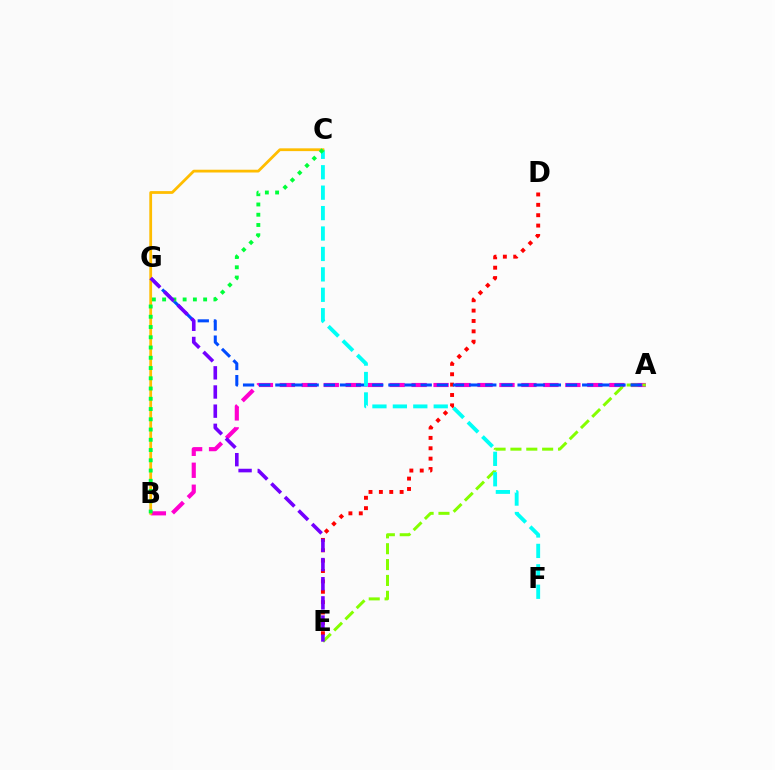{('D', 'E'): [{'color': '#ff0000', 'line_style': 'dotted', 'thickness': 2.82}], ('A', 'B'): [{'color': '#ff00cf', 'line_style': 'dashed', 'thickness': 2.98}], ('A', 'E'): [{'color': '#84ff00', 'line_style': 'dashed', 'thickness': 2.15}], ('A', 'G'): [{'color': '#004bff', 'line_style': 'dashed', 'thickness': 2.19}], ('C', 'F'): [{'color': '#00fff6', 'line_style': 'dashed', 'thickness': 2.77}], ('B', 'C'): [{'color': '#ffbd00', 'line_style': 'solid', 'thickness': 2.0}, {'color': '#00ff39', 'line_style': 'dotted', 'thickness': 2.79}], ('E', 'G'): [{'color': '#7200ff', 'line_style': 'dashed', 'thickness': 2.6}]}